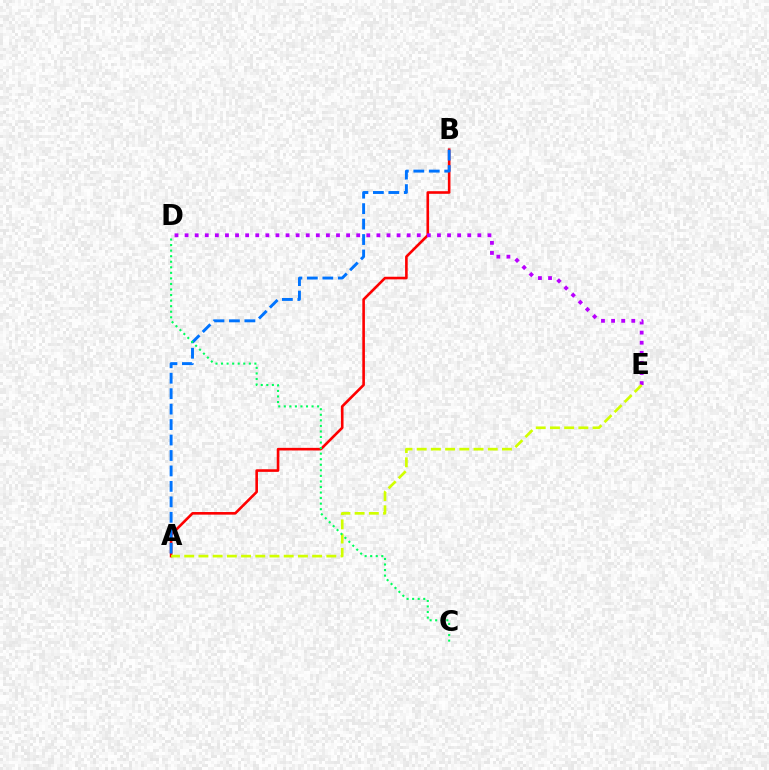{('A', 'B'): [{'color': '#ff0000', 'line_style': 'solid', 'thickness': 1.88}, {'color': '#0074ff', 'line_style': 'dashed', 'thickness': 2.1}], ('D', 'E'): [{'color': '#b900ff', 'line_style': 'dotted', 'thickness': 2.74}], ('A', 'E'): [{'color': '#d1ff00', 'line_style': 'dashed', 'thickness': 1.93}], ('C', 'D'): [{'color': '#00ff5c', 'line_style': 'dotted', 'thickness': 1.51}]}